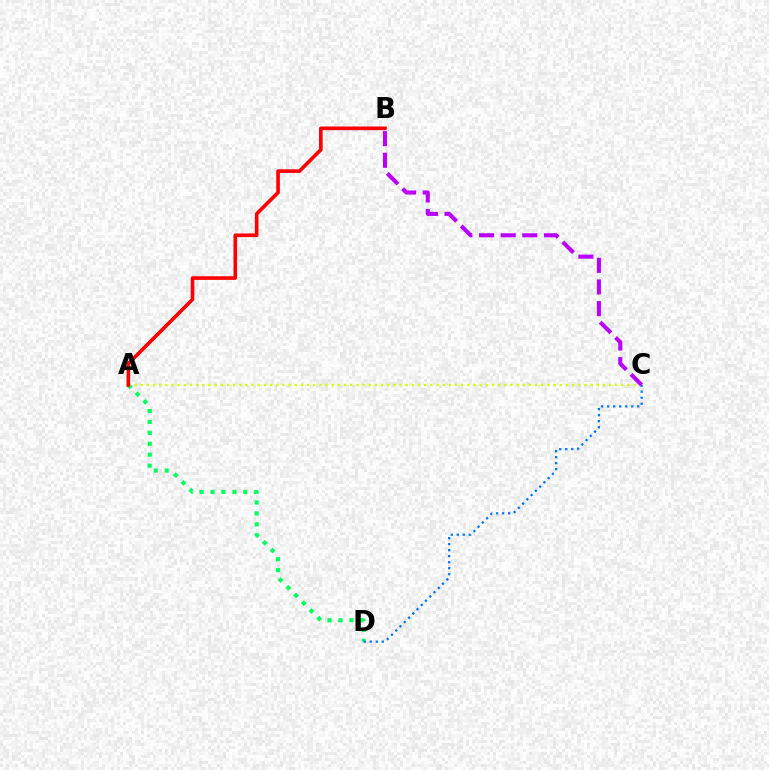{('A', 'D'): [{'color': '#00ff5c', 'line_style': 'dotted', 'thickness': 2.97}], ('A', 'C'): [{'color': '#d1ff00', 'line_style': 'dotted', 'thickness': 1.67}], ('B', 'C'): [{'color': '#b900ff', 'line_style': 'dashed', 'thickness': 2.94}], ('C', 'D'): [{'color': '#0074ff', 'line_style': 'dotted', 'thickness': 1.63}], ('A', 'B'): [{'color': '#ff0000', 'line_style': 'solid', 'thickness': 2.62}]}